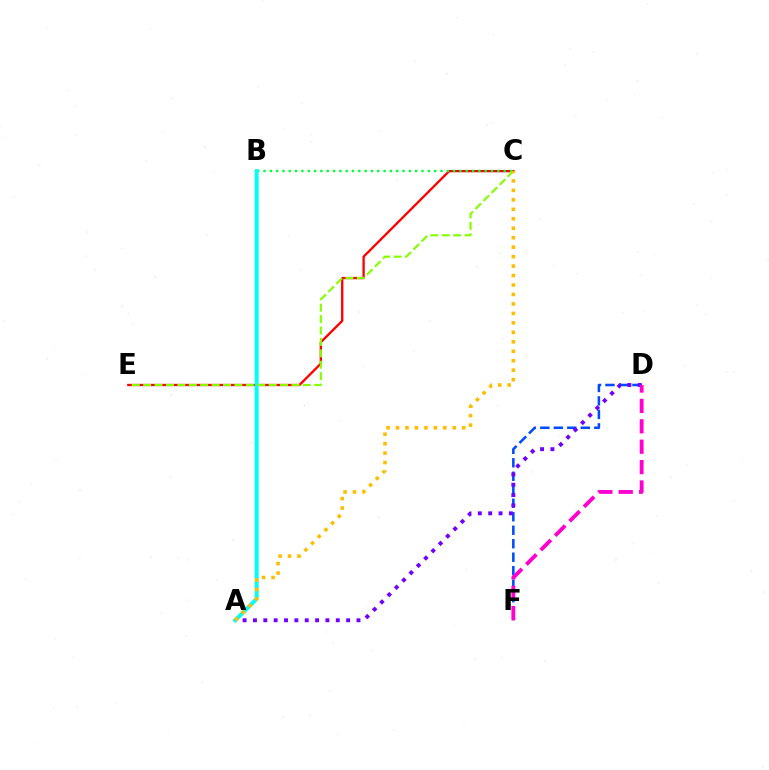{('D', 'F'): [{'color': '#004bff', 'line_style': 'dashed', 'thickness': 1.83}, {'color': '#ff00cf', 'line_style': 'dashed', 'thickness': 2.77}], ('C', 'E'): [{'color': '#ff0000', 'line_style': 'solid', 'thickness': 1.67}, {'color': '#84ff00', 'line_style': 'dashed', 'thickness': 1.55}], ('B', 'C'): [{'color': '#00ff39', 'line_style': 'dotted', 'thickness': 1.72}], ('A', 'D'): [{'color': '#7200ff', 'line_style': 'dotted', 'thickness': 2.81}], ('A', 'B'): [{'color': '#00fff6', 'line_style': 'solid', 'thickness': 2.84}], ('A', 'C'): [{'color': '#ffbd00', 'line_style': 'dotted', 'thickness': 2.57}]}